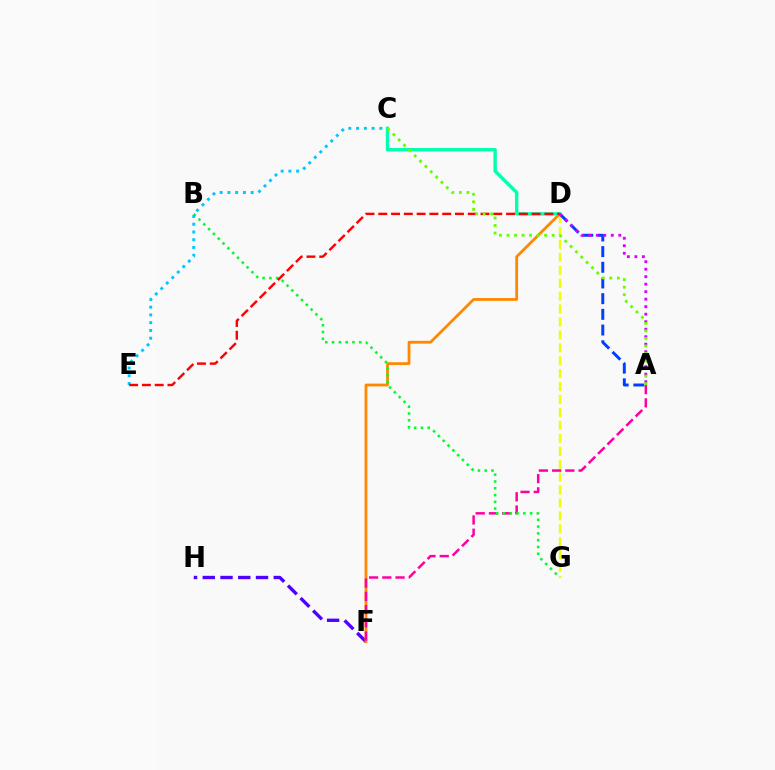{('F', 'H'): [{'color': '#4f00ff', 'line_style': 'dashed', 'thickness': 2.41}], ('D', 'G'): [{'color': '#eeff00', 'line_style': 'dashed', 'thickness': 1.76}], ('D', 'F'): [{'color': '#ff8800', 'line_style': 'solid', 'thickness': 2.0}], ('A', 'D'): [{'color': '#003fff', 'line_style': 'dashed', 'thickness': 2.13}, {'color': '#d600ff', 'line_style': 'dotted', 'thickness': 2.04}], ('A', 'F'): [{'color': '#ff00a0', 'line_style': 'dashed', 'thickness': 1.8}], ('C', 'D'): [{'color': '#00ffaf', 'line_style': 'solid', 'thickness': 2.43}], ('B', 'G'): [{'color': '#00ff27', 'line_style': 'dotted', 'thickness': 1.84}], ('C', 'E'): [{'color': '#00c7ff', 'line_style': 'dotted', 'thickness': 2.11}], ('D', 'E'): [{'color': '#ff0000', 'line_style': 'dashed', 'thickness': 1.74}], ('A', 'C'): [{'color': '#66ff00', 'line_style': 'dotted', 'thickness': 2.05}]}